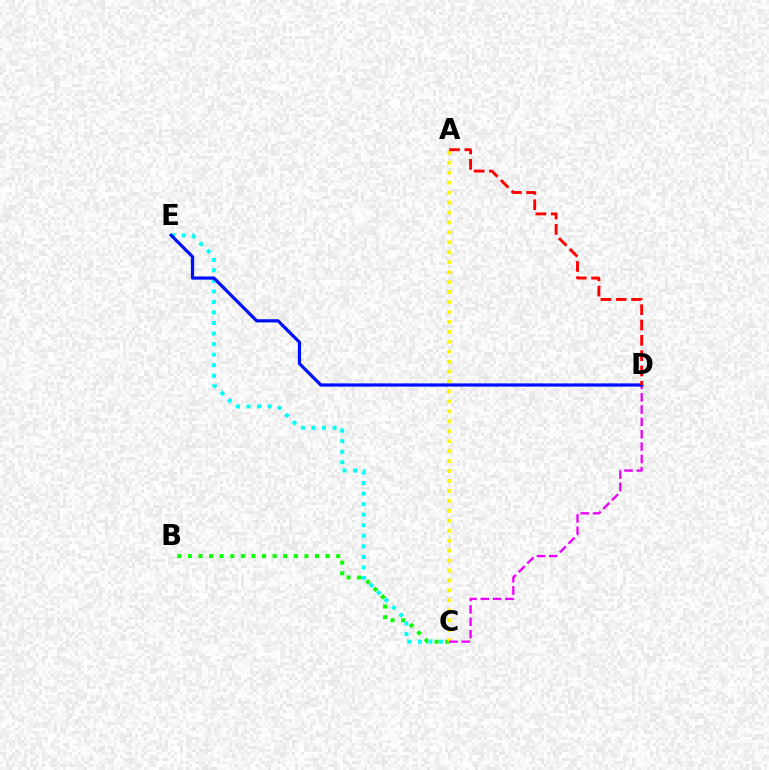{('B', 'C'): [{'color': '#08ff00', 'line_style': 'dotted', 'thickness': 2.88}], ('A', 'C'): [{'color': '#fcf500', 'line_style': 'dotted', 'thickness': 2.7}], ('C', 'E'): [{'color': '#00fff6', 'line_style': 'dotted', 'thickness': 2.87}], ('C', 'D'): [{'color': '#ee00ff', 'line_style': 'dashed', 'thickness': 1.68}], ('D', 'E'): [{'color': '#0010ff', 'line_style': 'solid', 'thickness': 2.32}], ('A', 'D'): [{'color': '#ff0000', 'line_style': 'dashed', 'thickness': 2.08}]}